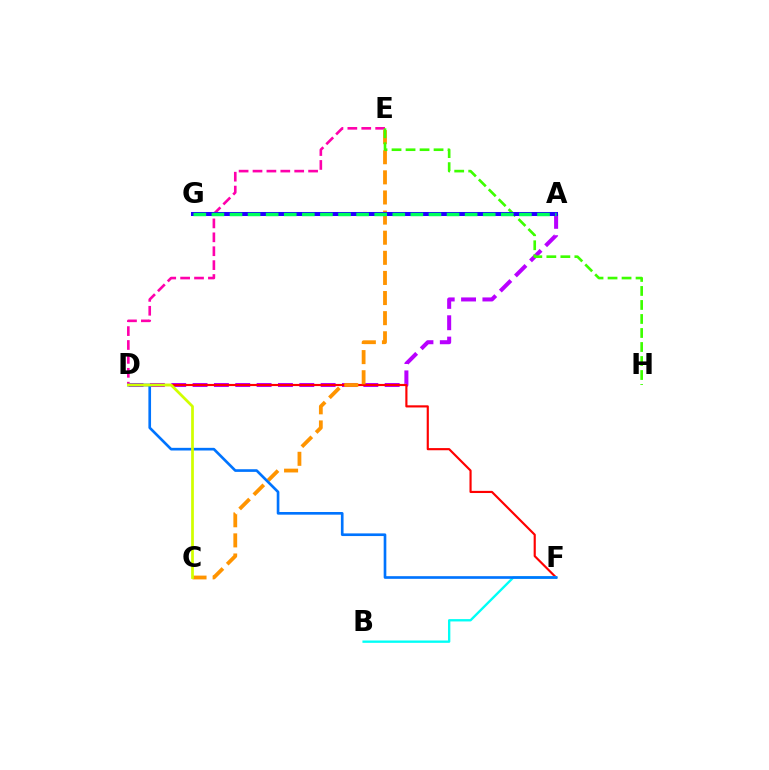{('A', 'D'): [{'color': '#b900ff', 'line_style': 'dashed', 'thickness': 2.9}], ('D', 'F'): [{'color': '#ff0000', 'line_style': 'solid', 'thickness': 1.55}, {'color': '#0074ff', 'line_style': 'solid', 'thickness': 1.91}], ('D', 'E'): [{'color': '#ff00ac', 'line_style': 'dashed', 'thickness': 1.89}], ('B', 'F'): [{'color': '#00fff6', 'line_style': 'solid', 'thickness': 1.69}], ('C', 'E'): [{'color': '#ff9400', 'line_style': 'dashed', 'thickness': 2.73}], ('E', 'H'): [{'color': '#3dff00', 'line_style': 'dashed', 'thickness': 1.9}], ('C', 'D'): [{'color': '#d1ff00', 'line_style': 'solid', 'thickness': 1.97}], ('A', 'G'): [{'color': '#2500ff', 'line_style': 'solid', 'thickness': 2.9}, {'color': '#00ff5c', 'line_style': 'dashed', 'thickness': 2.46}]}